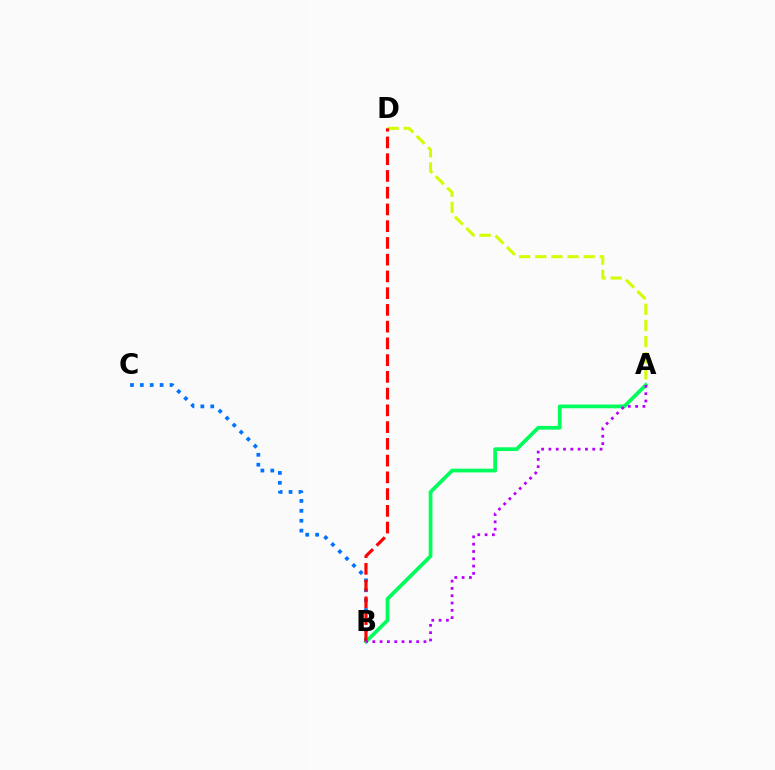{('B', 'C'): [{'color': '#0074ff', 'line_style': 'dotted', 'thickness': 2.69}], ('A', 'D'): [{'color': '#d1ff00', 'line_style': 'dashed', 'thickness': 2.19}], ('A', 'B'): [{'color': '#00ff5c', 'line_style': 'solid', 'thickness': 2.69}, {'color': '#b900ff', 'line_style': 'dotted', 'thickness': 1.99}], ('B', 'D'): [{'color': '#ff0000', 'line_style': 'dashed', 'thickness': 2.27}]}